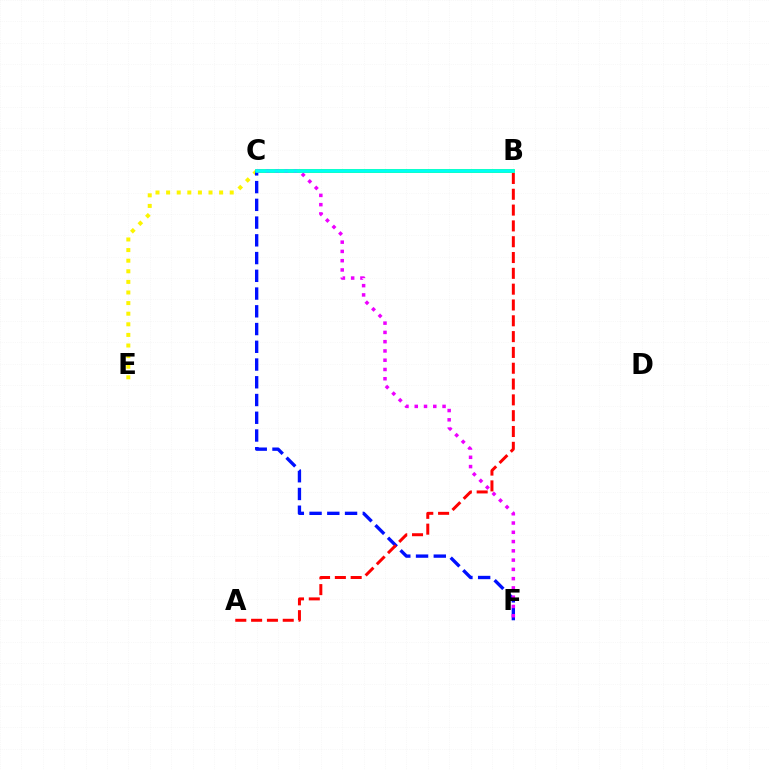{('C', 'E'): [{'color': '#fcf500', 'line_style': 'dotted', 'thickness': 2.88}], ('B', 'C'): [{'color': '#08ff00', 'line_style': 'solid', 'thickness': 2.54}, {'color': '#00fff6', 'line_style': 'solid', 'thickness': 2.56}], ('C', 'F'): [{'color': '#0010ff', 'line_style': 'dashed', 'thickness': 2.41}, {'color': '#ee00ff', 'line_style': 'dotted', 'thickness': 2.52}], ('A', 'B'): [{'color': '#ff0000', 'line_style': 'dashed', 'thickness': 2.15}]}